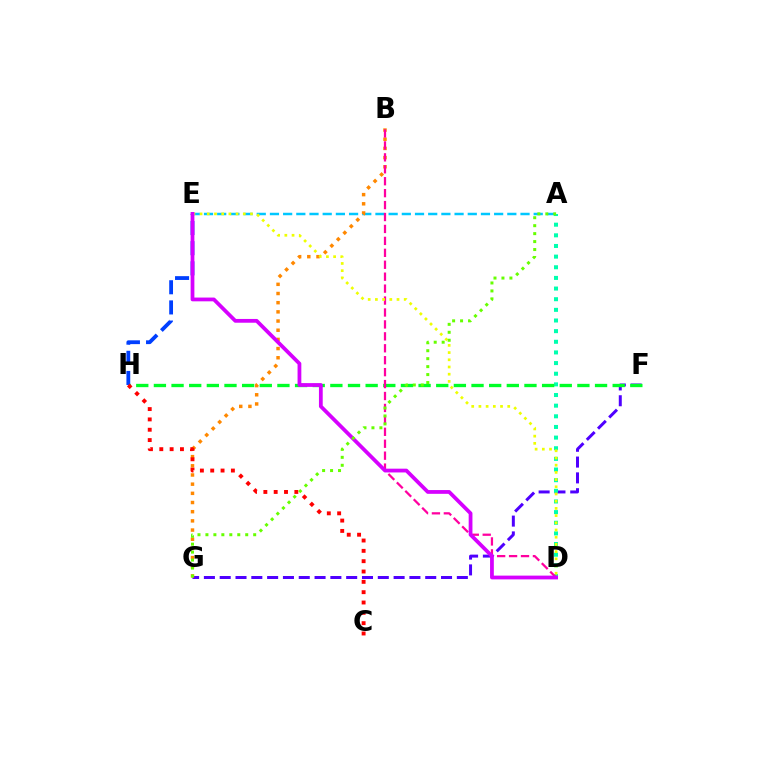{('F', 'G'): [{'color': '#4f00ff', 'line_style': 'dashed', 'thickness': 2.15}], ('A', 'D'): [{'color': '#00ffaf', 'line_style': 'dotted', 'thickness': 2.89}], ('F', 'H'): [{'color': '#00ff27', 'line_style': 'dashed', 'thickness': 2.4}], ('A', 'E'): [{'color': '#00c7ff', 'line_style': 'dashed', 'thickness': 1.79}], ('B', 'G'): [{'color': '#ff8800', 'line_style': 'dotted', 'thickness': 2.49}], ('E', 'H'): [{'color': '#003fff', 'line_style': 'dashed', 'thickness': 2.74}], ('B', 'D'): [{'color': '#ff00a0', 'line_style': 'dashed', 'thickness': 1.62}], ('D', 'E'): [{'color': '#eeff00', 'line_style': 'dotted', 'thickness': 1.96}, {'color': '#d600ff', 'line_style': 'solid', 'thickness': 2.71}], ('C', 'H'): [{'color': '#ff0000', 'line_style': 'dotted', 'thickness': 2.81}], ('A', 'G'): [{'color': '#66ff00', 'line_style': 'dotted', 'thickness': 2.16}]}